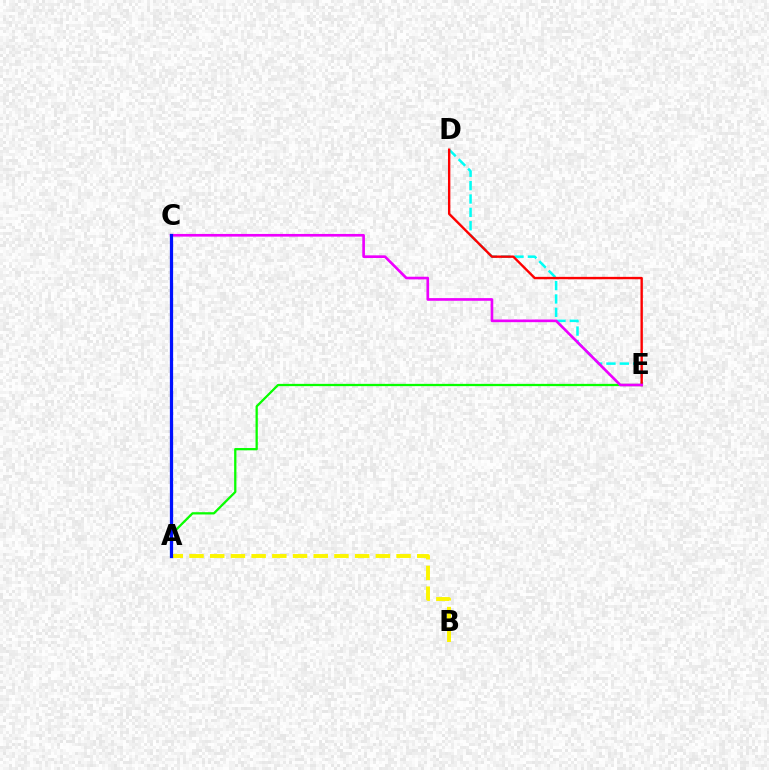{('A', 'E'): [{'color': '#08ff00', 'line_style': 'solid', 'thickness': 1.64}], ('A', 'B'): [{'color': '#fcf500', 'line_style': 'dashed', 'thickness': 2.81}], ('D', 'E'): [{'color': '#00fff6', 'line_style': 'dashed', 'thickness': 1.82}, {'color': '#ff0000', 'line_style': 'solid', 'thickness': 1.72}], ('C', 'E'): [{'color': '#ee00ff', 'line_style': 'solid', 'thickness': 1.92}], ('A', 'C'): [{'color': '#0010ff', 'line_style': 'solid', 'thickness': 2.33}]}